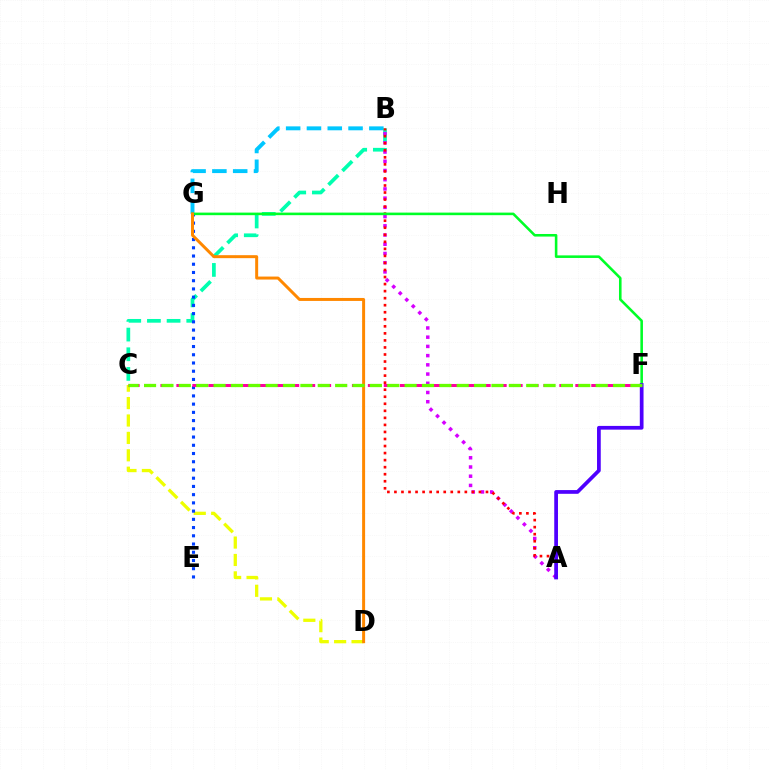{('B', 'G'): [{'color': '#00c7ff', 'line_style': 'dashed', 'thickness': 2.83}], ('B', 'C'): [{'color': '#00ffaf', 'line_style': 'dashed', 'thickness': 2.67}], ('C', 'D'): [{'color': '#eeff00', 'line_style': 'dashed', 'thickness': 2.36}], ('A', 'B'): [{'color': '#d600ff', 'line_style': 'dotted', 'thickness': 2.51}, {'color': '#ff0000', 'line_style': 'dotted', 'thickness': 1.91}], ('E', 'G'): [{'color': '#003fff', 'line_style': 'dotted', 'thickness': 2.24}], ('C', 'F'): [{'color': '#ff00a0', 'line_style': 'dashed', 'thickness': 2.17}, {'color': '#66ff00', 'line_style': 'dashed', 'thickness': 2.36}], ('F', 'G'): [{'color': '#00ff27', 'line_style': 'solid', 'thickness': 1.85}], ('A', 'F'): [{'color': '#4f00ff', 'line_style': 'solid', 'thickness': 2.68}], ('D', 'G'): [{'color': '#ff8800', 'line_style': 'solid', 'thickness': 2.15}]}